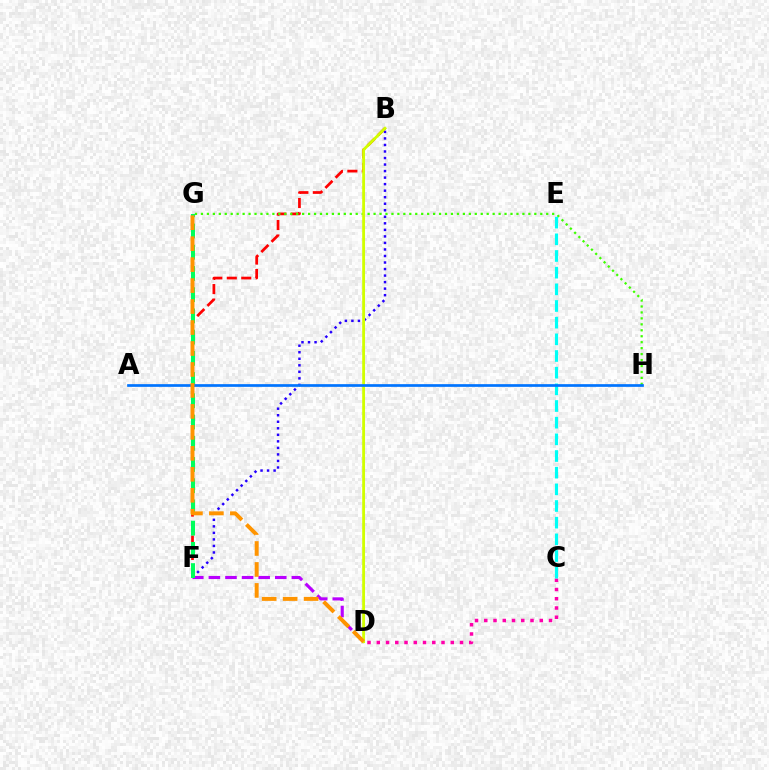{('B', 'F'): [{'color': '#ff0000', 'line_style': 'dashed', 'thickness': 1.96}, {'color': '#2500ff', 'line_style': 'dotted', 'thickness': 1.77}], ('G', 'H'): [{'color': '#3dff00', 'line_style': 'dotted', 'thickness': 1.62}], ('C', 'D'): [{'color': '#ff00ac', 'line_style': 'dotted', 'thickness': 2.51}], ('D', 'F'): [{'color': '#b900ff', 'line_style': 'dashed', 'thickness': 2.25}], ('B', 'D'): [{'color': '#d1ff00', 'line_style': 'solid', 'thickness': 2.03}], ('C', 'E'): [{'color': '#00fff6', 'line_style': 'dashed', 'thickness': 2.26}], ('F', 'G'): [{'color': '#00ff5c', 'line_style': 'dashed', 'thickness': 2.88}], ('A', 'H'): [{'color': '#0074ff', 'line_style': 'solid', 'thickness': 1.94}], ('D', 'G'): [{'color': '#ff9400', 'line_style': 'dashed', 'thickness': 2.85}]}